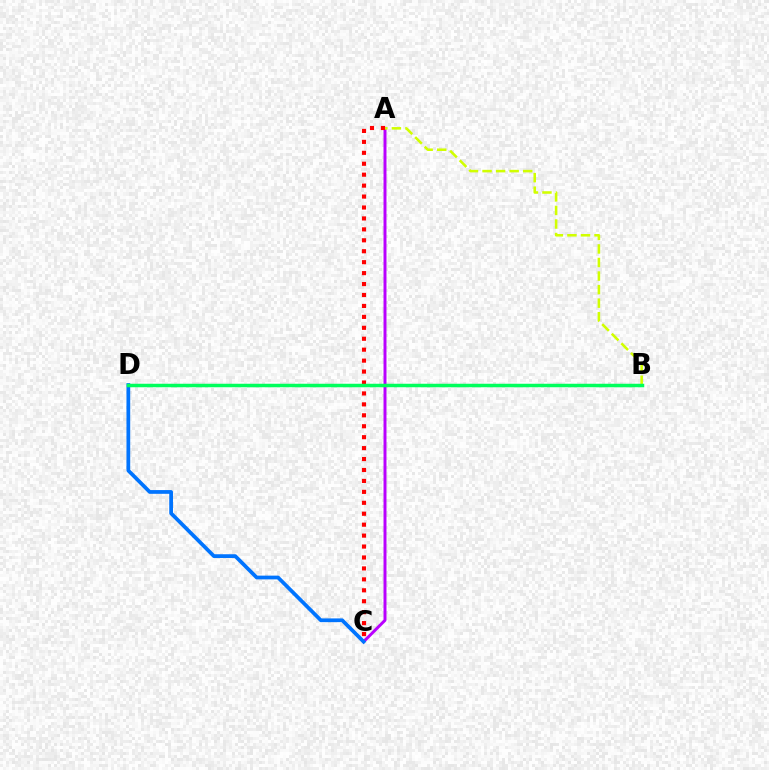{('A', 'C'): [{'color': '#b900ff', 'line_style': 'solid', 'thickness': 2.13}, {'color': '#ff0000', 'line_style': 'dotted', 'thickness': 2.97}], ('A', 'B'): [{'color': '#d1ff00', 'line_style': 'dashed', 'thickness': 1.84}], ('C', 'D'): [{'color': '#0074ff', 'line_style': 'solid', 'thickness': 2.7}], ('B', 'D'): [{'color': '#00ff5c', 'line_style': 'solid', 'thickness': 2.51}]}